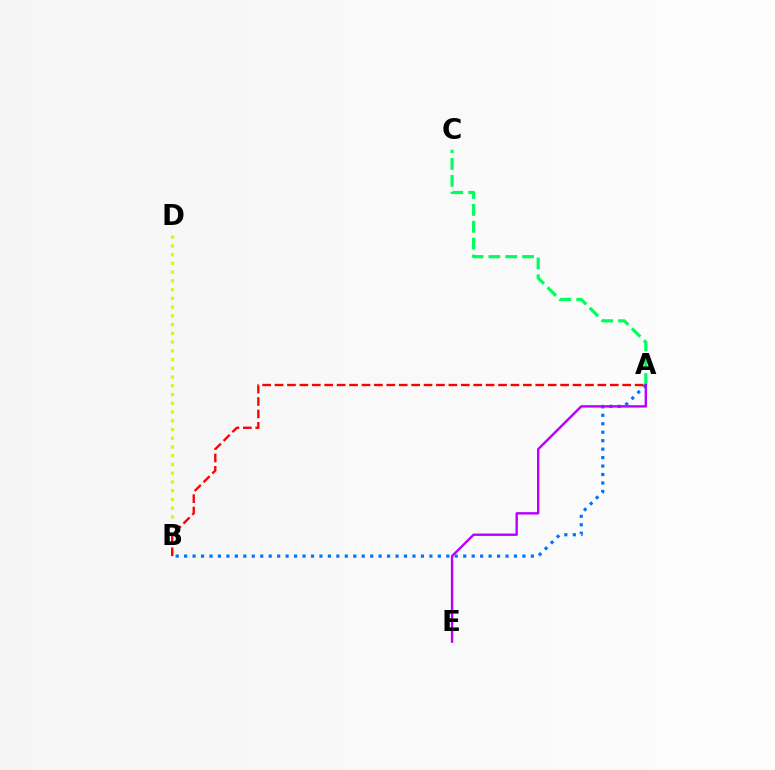{('A', 'C'): [{'color': '#00ff5c', 'line_style': 'dashed', 'thickness': 2.29}], ('B', 'D'): [{'color': '#d1ff00', 'line_style': 'dotted', 'thickness': 2.38}], ('A', 'B'): [{'color': '#0074ff', 'line_style': 'dotted', 'thickness': 2.3}, {'color': '#ff0000', 'line_style': 'dashed', 'thickness': 1.69}], ('A', 'E'): [{'color': '#b900ff', 'line_style': 'solid', 'thickness': 1.73}]}